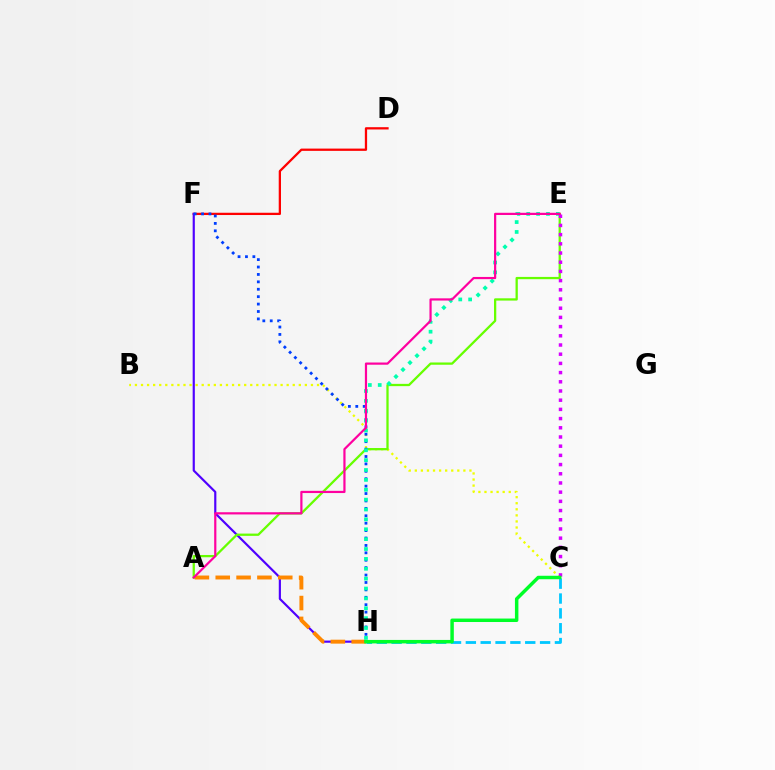{('D', 'F'): [{'color': '#ff0000', 'line_style': 'solid', 'thickness': 1.64}], ('F', 'H'): [{'color': '#4f00ff', 'line_style': 'solid', 'thickness': 1.56}, {'color': '#003fff', 'line_style': 'dotted', 'thickness': 2.01}], ('A', 'H'): [{'color': '#ff8800', 'line_style': 'dashed', 'thickness': 2.83}], ('B', 'C'): [{'color': '#eeff00', 'line_style': 'dotted', 'thickness': 1.65}], ('A', 'E'): [{'color': '#66ff00', 'line_style': 'solid', 'thickness': 1.64}, {'color': '#ff00a0', 'line_style': 'solid', 'thickness': 1.59}], ('C', 'H'): [{'color': '#00c7ff', 'line_style': 'dashed', 'thickness': 2.02}, {'color': '#00ff27', 'line_style': 'solid', 'thickness': 2.5}], ('E', 'H'): [{'color': '#00ffaf', 'line_style': 'dotted', 'thickness': 2.68}], ('C', 'E'): [{'color': '#d600ff', 'line_style': 'dotted', 'thickness': 2.5}]}